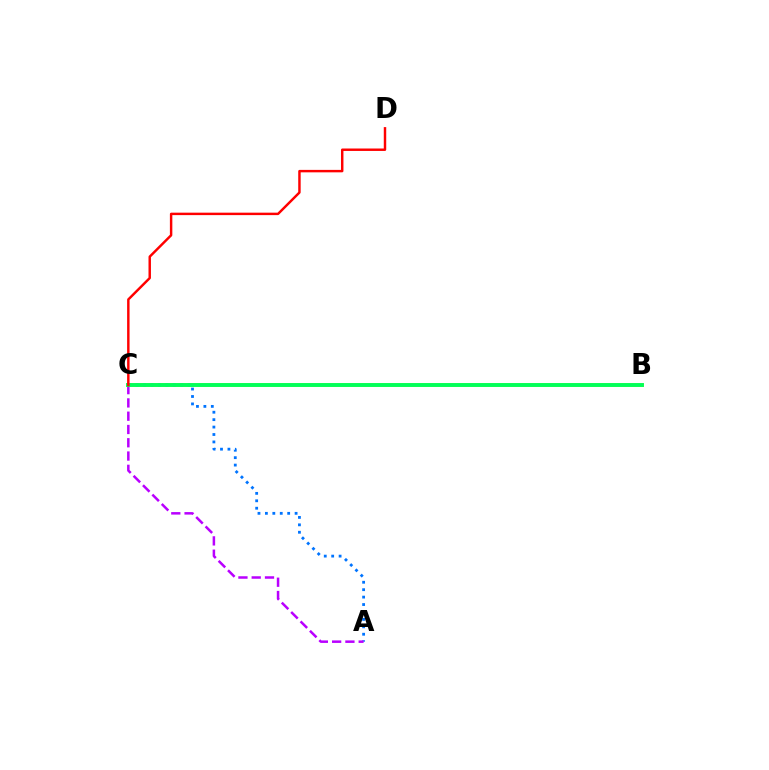{('B', 'C'): [{'color': '#d1ff00', 'line_style': 'solid', 'thickness': 2.77}, {'color': '#00ff5c', 'line_style': 'solid', 'thickness': 2.77}], ('A', 'C'): [{'color': '#0074ff', 'line_style': 'dotted', 'thickness': 2.02}, {'color': '#b900ff', 'line_style': 'dashed', 'thickness': 1.8}], ('C', 'D'): [{'color': '#ff0000', 'line_style': 'solid', 'thickness': 1.76}]}